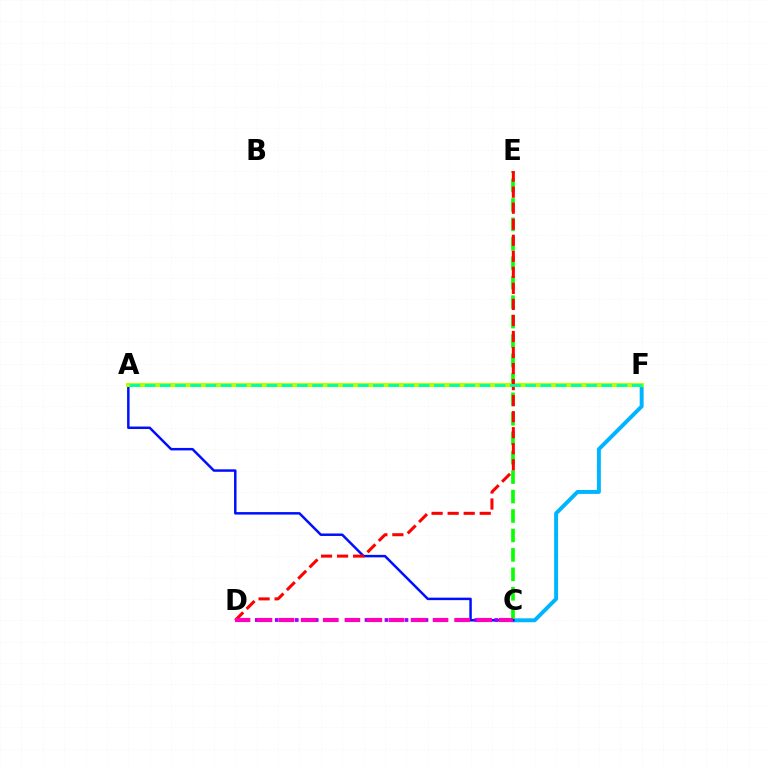{('C', 'F'): [{'color': '#00b5ff', 'line_style': 'solid', 'thickness': 2.83}], ('C', 'E'): [{'color': '#08ff00', 'line_style': 'dashed', 'thickness': 2.64}], ('A', 'F'): [{'color': '#ffa500', 'line_style': 'dotted', 'thickness': 2.95}, {'color': '#b3ff00', 'line_style': 'solid', 'thickness': 2.94}, {'color': '#00ff9d', 'line_style': 'dashed', 'thickness': 2.07}], ('A', 'C'): [{'color': '#0010ff', 'line_style': 'solid', 'thickness': 1.79}], ('C', 'D'): [{'color': '#9b00ff', 'line_style': 'dotted', 'thickness': 2.71}, {'color': '#ff00bd', 'line_style': 'dashed', 'thickness': 2.99}], ('D', 'E'): [{'color': '#ff0000', 'line_style': 'dashed', 'thickness': 2.18}]}